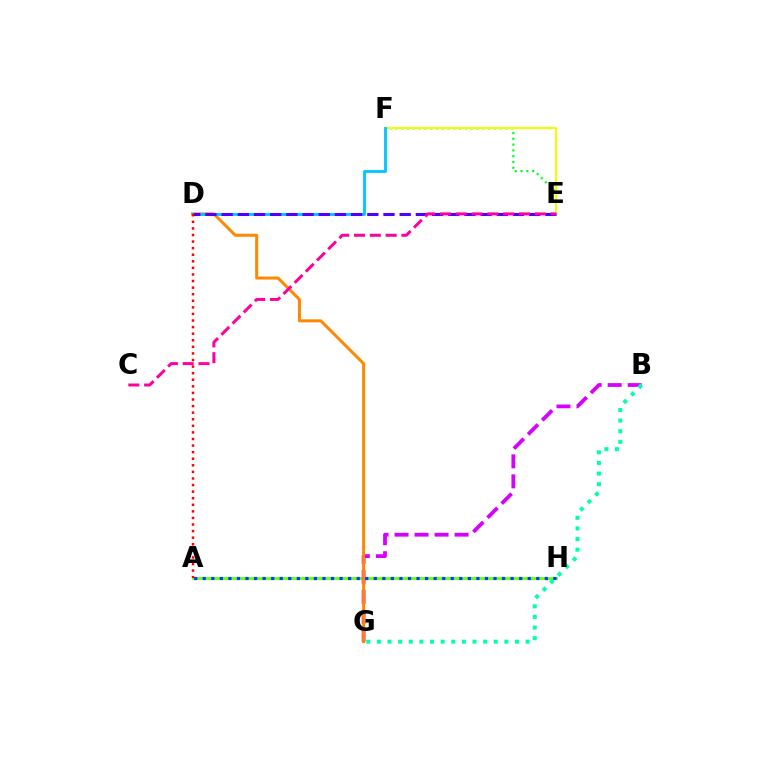{('A', 'H'): [{'color': '#66ff00', 'line_style': 'solid', 'thickness': 1.99}, {'color': '#003fff', 'line_style': 'dotted', 'thickness': 2.32}], ('B', 'G'): [{'color': '#d600ff', 'line_style': 'dashed', 'thickness': 2.72}, {'color': '#00ffaf', 'line_style': 'dotted', 'thickness': 2.89}], ('E', 'F'): [{'color': '#00ff27', 'line_style': 'dotted', 'thickness': 1.57}, {'color': '#eeff00', 'line_style': 'solid', 'thickness': 1.52}], ('D', 'G'): [{'color': '#ff8800', 'line_style': 'solid', 'thickness': 2.16}], ('D', 'F'): [{'color': '#00c7ff', 'line_style': 'solid', 'thickness': 2.05}], ('D', 'E'): [{'color': '#4f00ff', 'line_style': 'dashed', 'thickness': 2.2}], ('C', 'E'): [{'color': '#ff00a0', 'line_style': 'dashed', 'thickness': 2.15}], ('A', 'D'): [{'color': '#ff0000', 'line_style': 'dotted', 'thickness': 1.79}]}